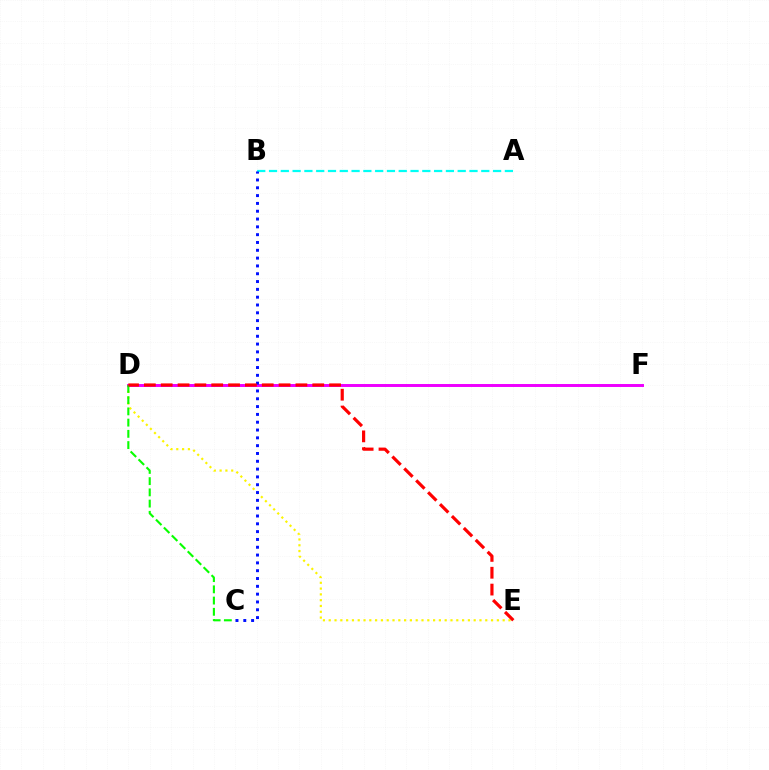{('A', 'B'): [{'color': '#00fff6', 'line_style': 'dashed', 'thickness': 1.6}], ('D', 'E'): [{'color': '#fcf500', 'line_style': 'dotted', 'thickness': 1.58}, {'color': '#ff0000', 'line_style': 'dashed', 'thickness': 2.29}], ('D', 'F'): [{'color': '#ee00ff', 'line_style': 'solid', 'thickness': 2.13}], ('C', 'D'): [{'color': '#08ff00', 'line_style': 'dashed', 'thickness': 1.53}], ('B', 'C'): [{'color': '#0010ff', 'line_style': 'dotted', 'thickness': 2.12}]}